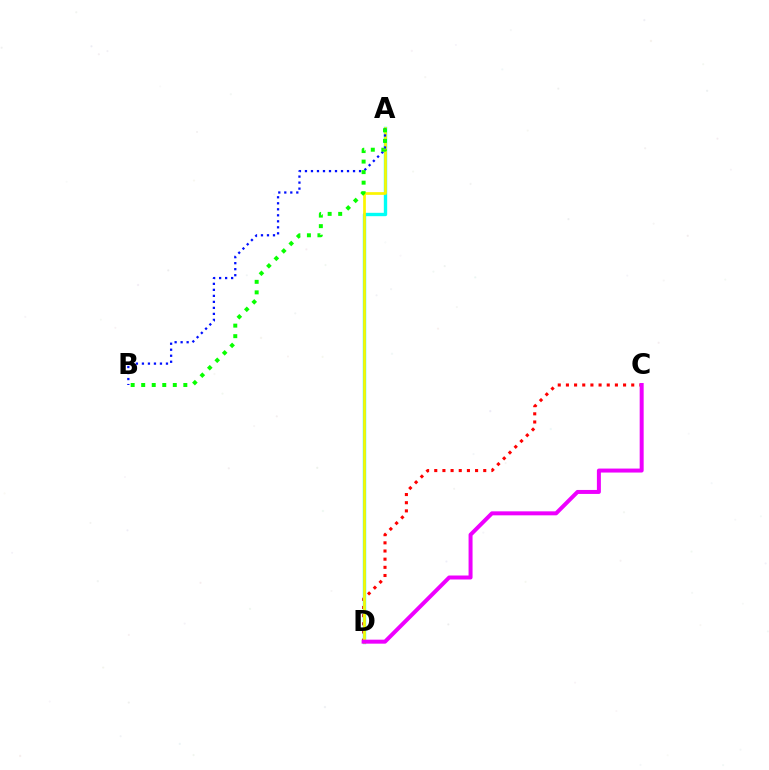{('C', 'D'): [{'color': '#ff0000', 'line_style': 'dotted', 'thickness': 2.22}, {'color': '#ee00ff', 'line_style': 'solid', 'thickness': 2.87}], ('A', 'D'): [{'color': '#00fff6', 'line_style': 'solid', 'thickness': 2.43}, {'color': '#fcf500', 'line_style': 'solid', 'thickness': 1.95}], ('A', 'B'): [{'color': '#0010ff', 'line_style': 'dotted', 'thickness': 1.63}, {'color': '#08ff00', 'line_style': 'dotted', 'thickness': 2.86}]}